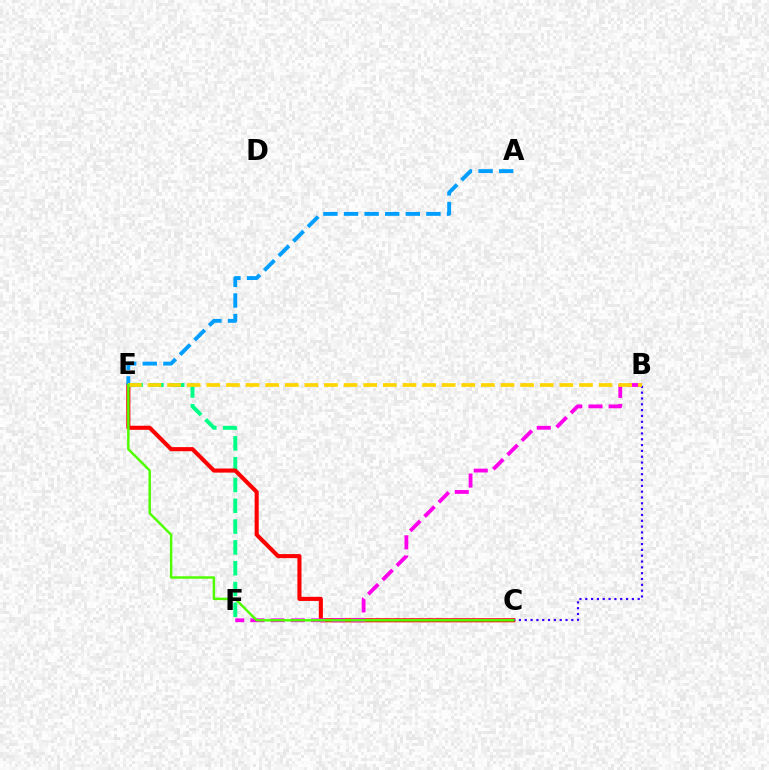{('E', 'F'): [{'color': '#00ff86', 'line_style': 'dashed', 'thickness': 2.83}], ('C', 'E'): [{'color': '#ff0000', 'line_style': 'solid', 'thickness': 2.94}, {'color': '#4fff00', 'line_style': 'solid', 'thickness': 1.77}], ('A', 'E'): [{'color': '#009eff', 'line_style': 'dashed', 'thickness': 2.8}], ('B', 'C'): [{'color': '#3700ff', 'line_style': 'dotted', 'thickness': 1.58}], ('B', 'F'): [{'color': '#ff00ed', 'line_style': 'dashed', 'thickness': 2.74}], ('B', 'E'): [{'color': '#ffd500', 'line_style': 'dashed', 'thickness': 2.66}]}